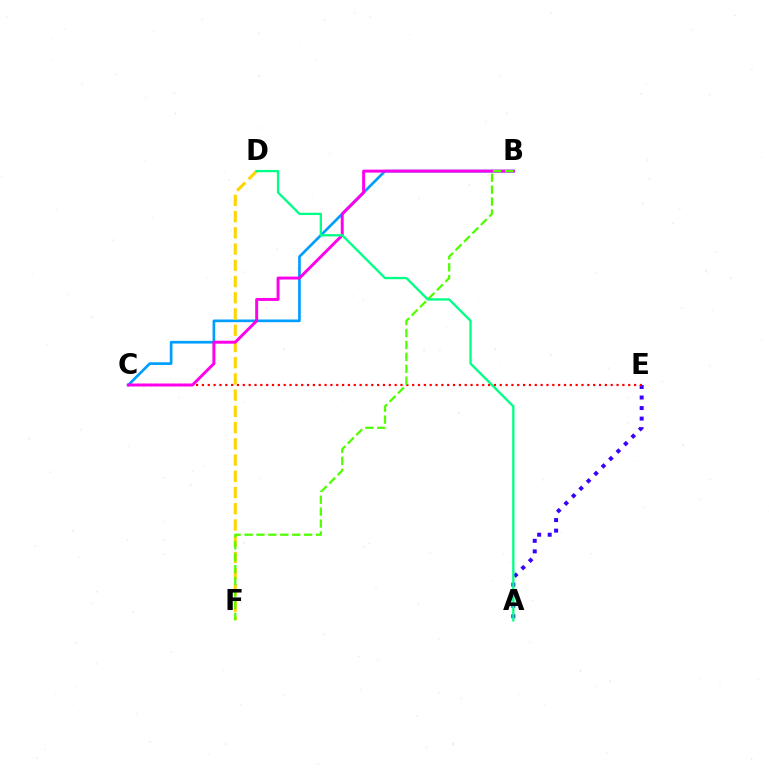{('A', 'E'): [{'color': '#3700ff', 'line_style': 'dotted', 'thickness': 2.86}], ('C', 'E'): [{'color': '#ff0000', 'line_style': 'dotted', 'thickness': 1.59}], ('B', 'C'): [{'color': '#009eff', 'line_style': 'solid', 'thickness': 1.93}, {'color': '#ff00ed', 'line_style': 'solid', 'thickness': 2.12}], ('D', 'F'): [{'color': '#ffd500', 'line_style': 'dashed', 'thickness': 2.2}], ('B', 'F'): [{'color': '#4fff00', 'line_style': 'dashed', 'thickness': 1.62}], ('A', 'D'): [{'color': '#00ff86', 'line_style': 'solid', 'thickness': 1.67}]}